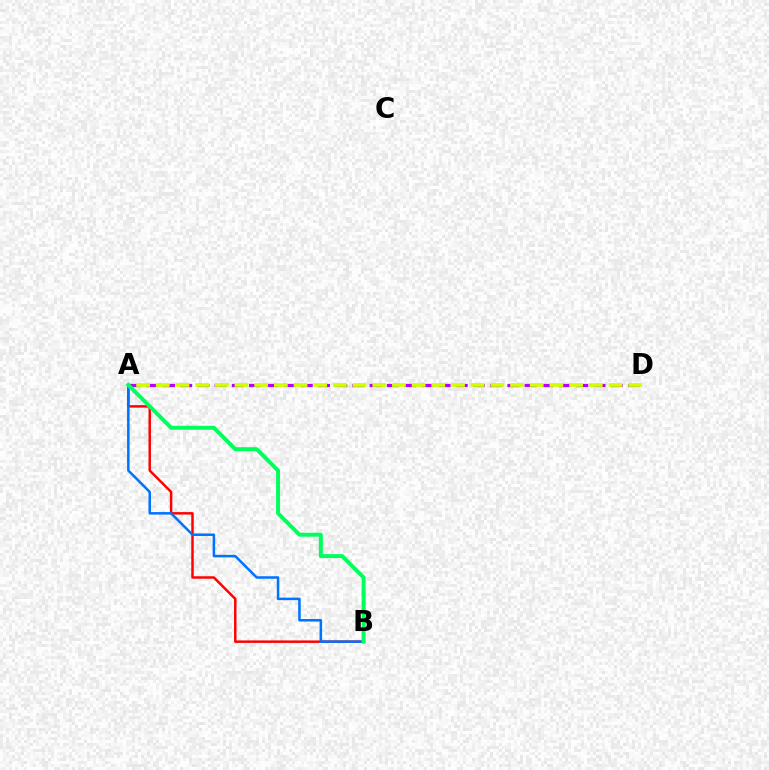{('A', 'D'): [{'color': '#b900ff', 'line_style': 'dashed', 'thickness': 2.34}, {'color': '#d1ff00', 'line_style': 'dashed', 'thickness': 2.67}], ('A', 'B'): [{'color': '#ff0000', 'line_style': 'solid', 'thickness': 1.77}, {'color': '#0074ff', 'line_style': 'solid', 'thickness': 1.82}, {'color': '#00ff5c', 'line_style': 'solid', 'thickness': 2.85}]}